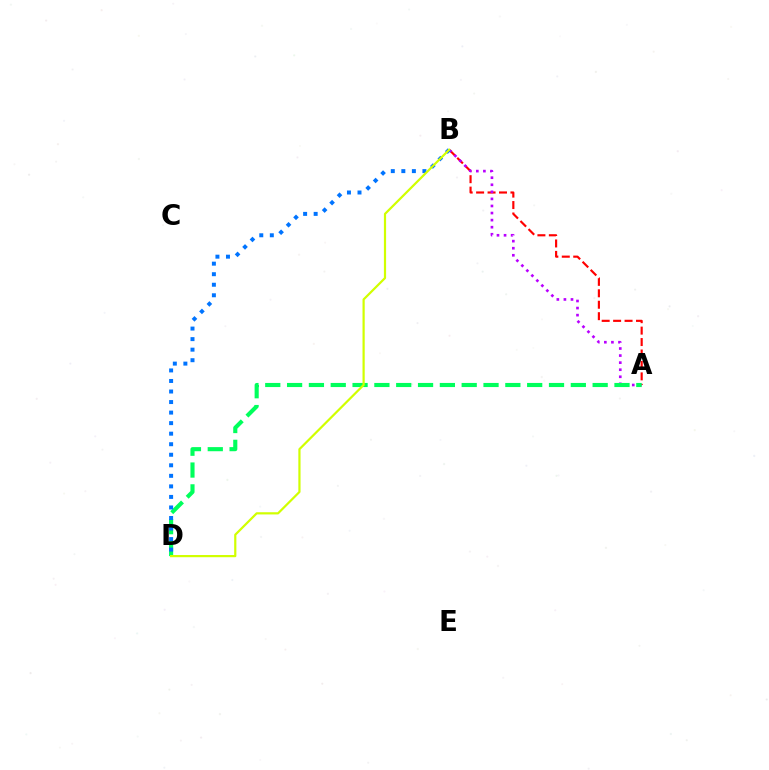{('A', 'B'): [{'color': '#ff0000', 'line_style': 'dashed', 'thickness': 1.55}, {'color': '#b900ff', 'line_style': 'dotted', 'thickness': 1.92}], ('A', 'D'): [{'color': '#00ff5c', 'line_style': 'dashed', 'thickness': 2.97}], ('B', 'D'): [{'color': '#0074ff', 'line_style': 'dotted', 'thickness': 2.86}, {'color': '#d1ff00', 'line_style': 'solid', 'thickness': 1.59}]}